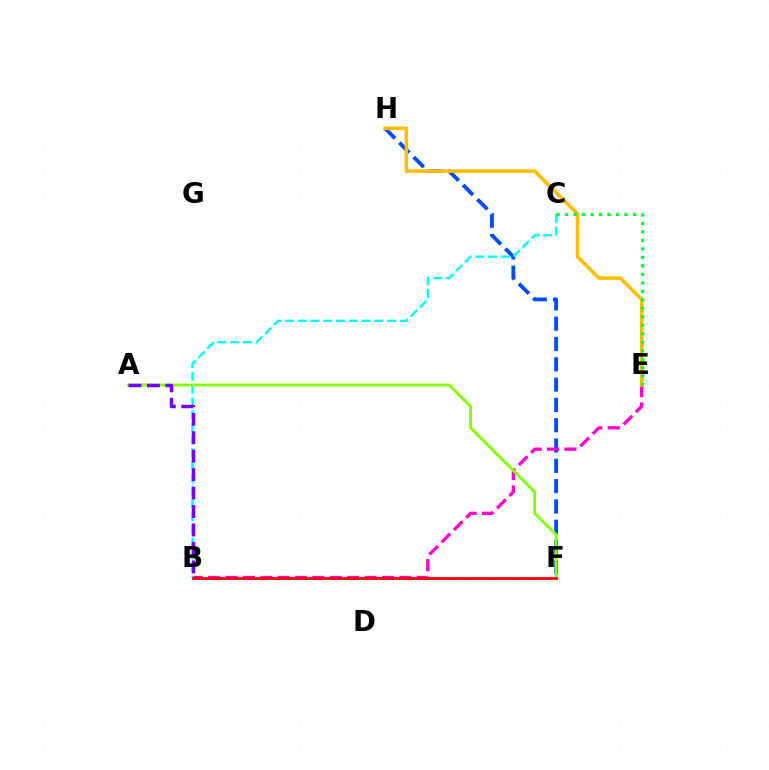{('F', 'H'): [{'color': '#004bff', 'line_style': 'dashed', 'thickness': 2.76}], ('B', 'E'): [{'color': '#ff00cf', 'line_style': 'dashed', 'thickness': 2.36}], ('B', 'C'): [{'color': '#00fff6', 'line_style': 'dashed', 'thickness': 1.73}], ('A', 'F'): [{'color': '#84ff00', 'line_style': 'solid', 'thickness': 2.11}], ('E', 'H'): [{'color': '#ffbd00', 'line_style': 'solid', 'thickness': 2.58}], ('A', 'B'): [{'color': '#7200ff', 'line_style': 'dashed', 'thickness': 2.51}], ('C', 'E'): [{'color': '#00ff39', 'line_style': 'dotted', 'thickness': 2.31}], ('B', 'F'): [{'color': '#ff0000', 'line_style': 'solid', 'thickness': 2.04}]}